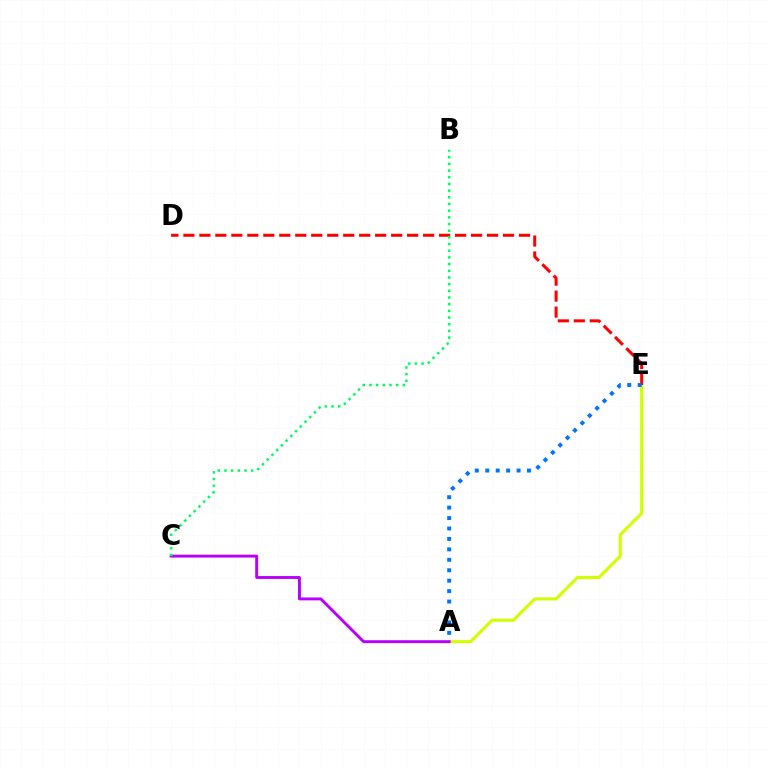{('A', 'E'): [{'color': '#d1ff00', 'line_style': 'solid', 'thickness': 2.22}, {'color': '#0074ff', 'line_style': 'dotted', 'thickness': 2.84}], ('D', 'E'): [{'color': '#ff0000', 'line_style': 'dashed', 'thickness': 2.17}], ('A', 'C'): [{'color': '#b900ff', 'line_style': 'solid', 'thickness': 2.09}], ('B', 'C'): [{'color': '#00ff5c', 'line_style': 'dotted', 'thickness': 1.82}]}